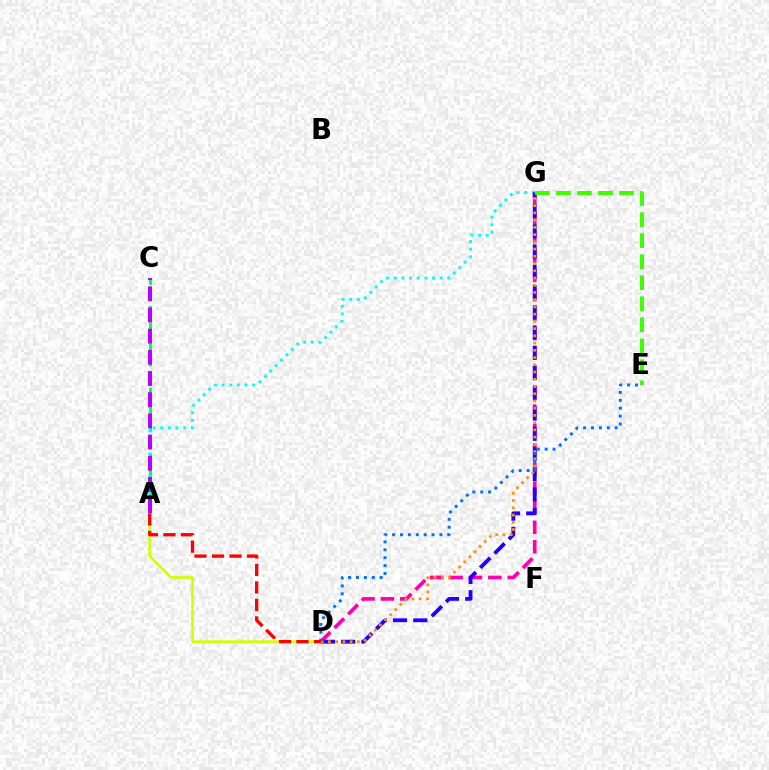{('A', 'C'): [{'color': '#00ff5c', 'line_style': 'dashed', 'thickness': 2.22}, {'color': '#b900ff', 'line_style': 'dashed', 'thickness': 2.88}], ('A', 'G'): [{'color': '#00fff6', 'line_style': 'dotted', 'thickness': 2.07}], ('A', 'D'): [{'color': '#d1ff00', 'line_style': 'solid', 'thickness': 1.91}, {'color': '#ff0000', 'line_style': 'dashed', 'thickness': 2.38}], ('D', 'G'): [{'color': '#ff00ac', 'line_style': 'dashed', 'thickness': 2.63}, {'color': '#2500ff', 'line_style': 'dashed', 'thickness': 2.75}, {'color': '#ff9400', 'line_style': 'dotted', 'thickness': 1.97}], ('D', 'E'): [{'color': '#0074ff', 'line_style': 'dotted', 'thickness': 2.14}], ('E', 'G'): [{'color': '#3dff00', 'line_style': 'dashed', 'thickness': 2.86}]}